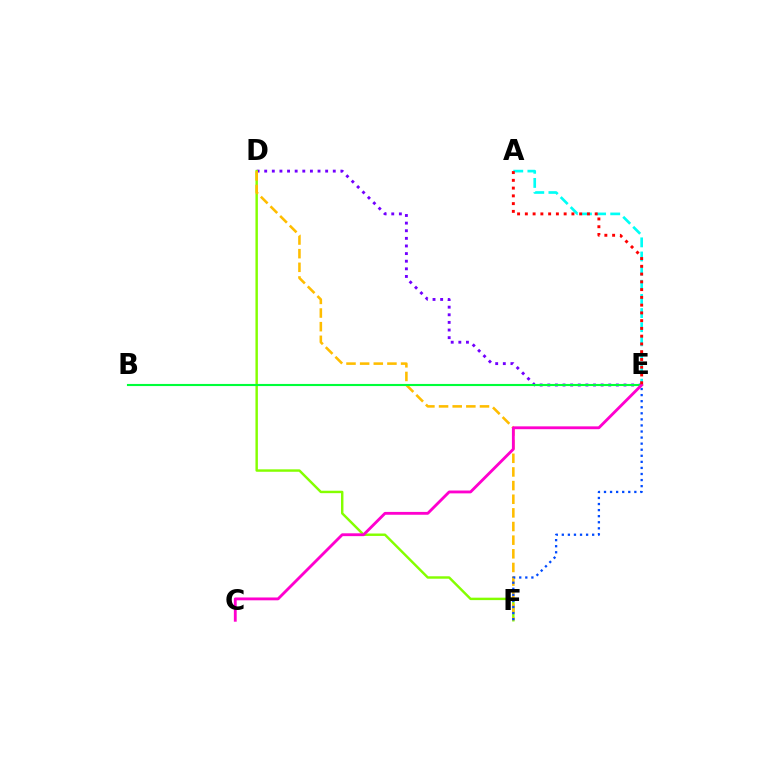{('A', 'E'): [{'color': '#00fff6', 'line_style': 'dashed', 'thickness': 1.92}, {'color': '#ff0000', 'line_style': 'dotted', 'thickness': 2.11}], ('D', 'E'): [{'color': '#7200ff', 'line_style': 'dotted', 'thickness': 2.07}], ('D', 'F'): [{'color': '#84ff00', 'line_style': 'solid', 'thickness': 1.76}, {'color': '#ffbd00', 'line_style': 'dashed', 'thickness': 1.85}], ('B', 'E'): [{'color': '#00ff39', 'line_style': 'solid', 'thickness': 1.53}], ('C', 'E'): [{'color': '#ff00cf', 'line_style': 'solid', 'thickness': 2.04}], ('E', 'F'): [{'color': '#004bff', 'line_style': 'dotted', 'thickness': 1.65}]}